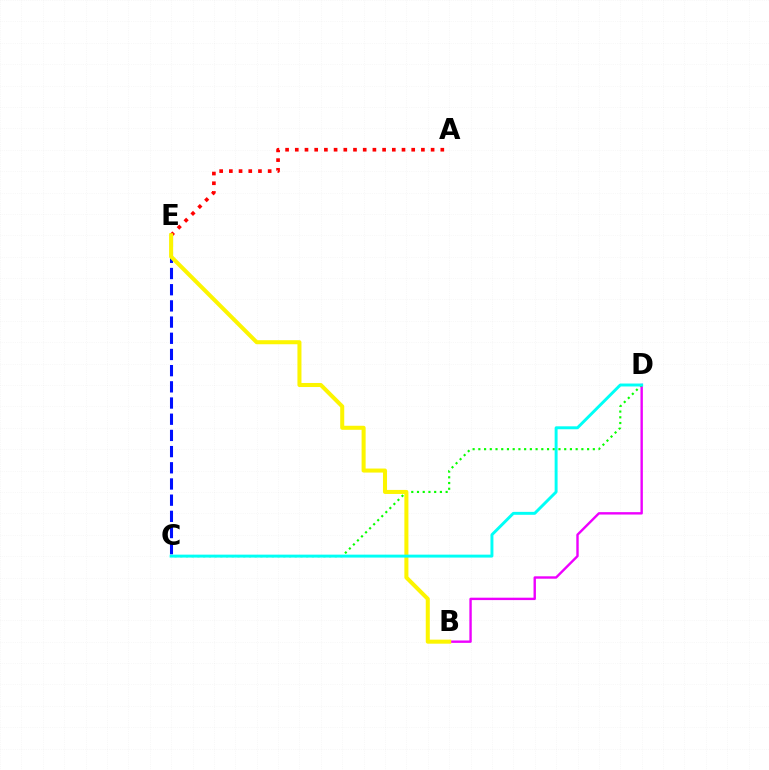{('B', 'D'): [{'color': '#ee00ff', 'line_style': 'solid', 'thickness': 1.72}], ('A', 'E'): [{'color': '#ff0000', 'line_style': 'dotted', 'thickness': 2.64}], ('C', 'D'): [{'color': '#08ff00', 'line_style': 'dotted', 'thickness': 1.56}, {'color': '#00fff6', 'line_style': 'solid', 'thickness': 2.11}], ('C', 'E'): [{'color': '#0010ff', 'line_style': 'dashed', 'thickness': 2.2}], ('B', 'E'): [{'color': '#fcf500', 'line_style': 'solid', 'thickness': 2.9}]}